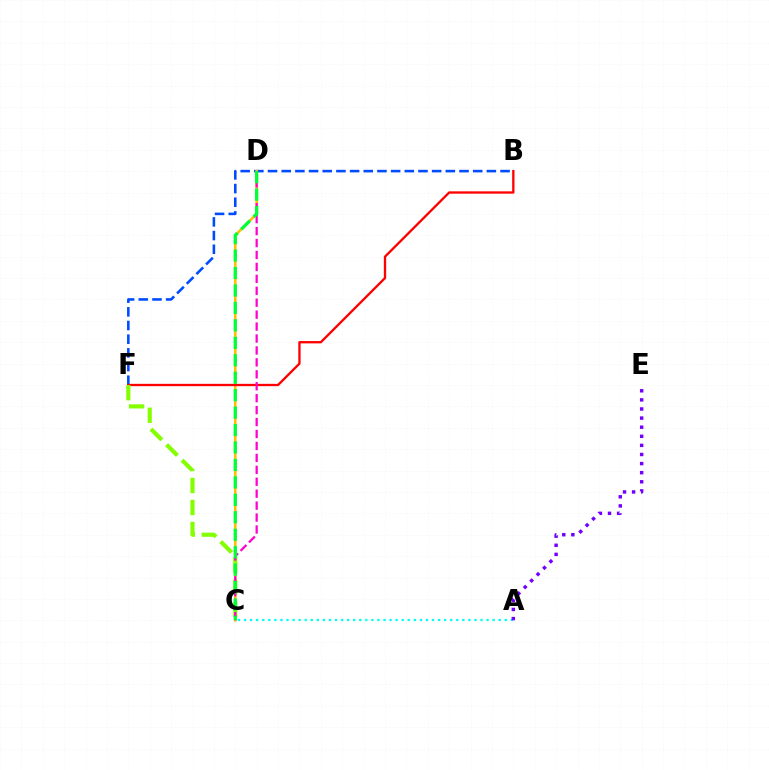{('B', 'F'): [{'color': '#004bff', 'line_style': 'dashed', 'thickness': 1.86}, {'color': '#ff0000', 'line_style': 'solid', 'thickness': 1.67}], ('C', 'D'): [{'color': '#ffbd00', 'line_style': 'solid', 'thickness': 1.85}, {'color': '#ff00cf', 'line_style': 'dashed', 'thickness': 1.62}, {'color': '#00ff39', 'line_style': 'dashed', 'thickness': 2.37}], ('A', 'C'): [{'color': '#00fff6', 'line_style': 'dotted', 'thickness': 1.65}], ('A', 'E'): [{'color': '#7200ff', 'line_style': 'dotted', 'thickness': 2.47}], ('C', 'F'): [{'color': '#84ff00', 'line_style': 'dashed', 'thickness': 2.99}]}